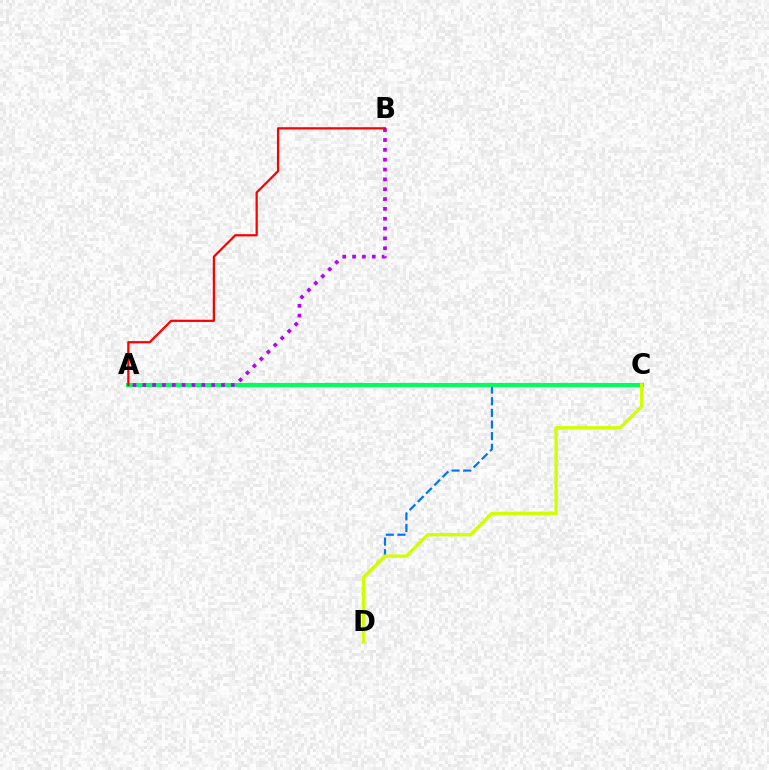{('C', 'D'): [{'color': '#0074ff', 'line_style': 'dashed', 'thickness': 1.58}, {'color': '#d1ff00', 'line_style': 'solid', 'thickness': 2.41}], ('A', 'C'): [{'color': '#00ff5c', 'line_style': 'solid', 'thickness': 2.95}], ('A', 'B'): [{'color': '#b900ff', 'line_style': 'dotted', 'thickness': 2.67}, {'color': '#ff0000', 'line_style': 'solid', 'thickness': 1.61}]}